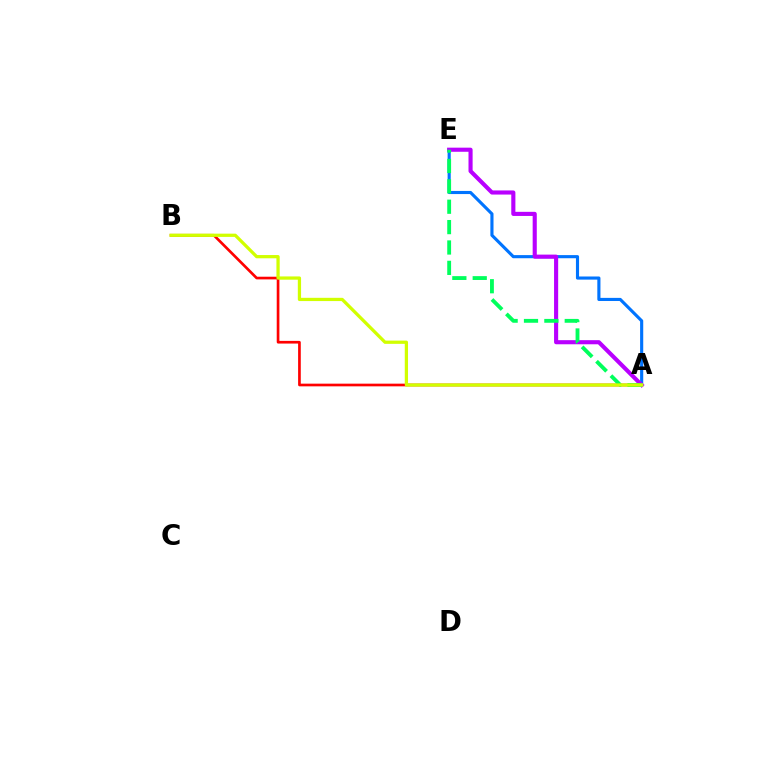{('A', 'B'): [{'color': '#ff0000', 'line_style': 'solid', 'thickness': 1.93}, {'color': '#d1ff00', 'line_style': 'solid', 'thickness': 2.34}], ('A', 'E'): [{'color': '#0074ff', 'line_style': 'solid', 'thickness': 2.25}, {'color': '#b900ff', 'line_style': 'solid', 'thickness': 2.96}, {'color': '#00ff5c', 'line_style': 'dashed', 'thickness': 2.77}]}